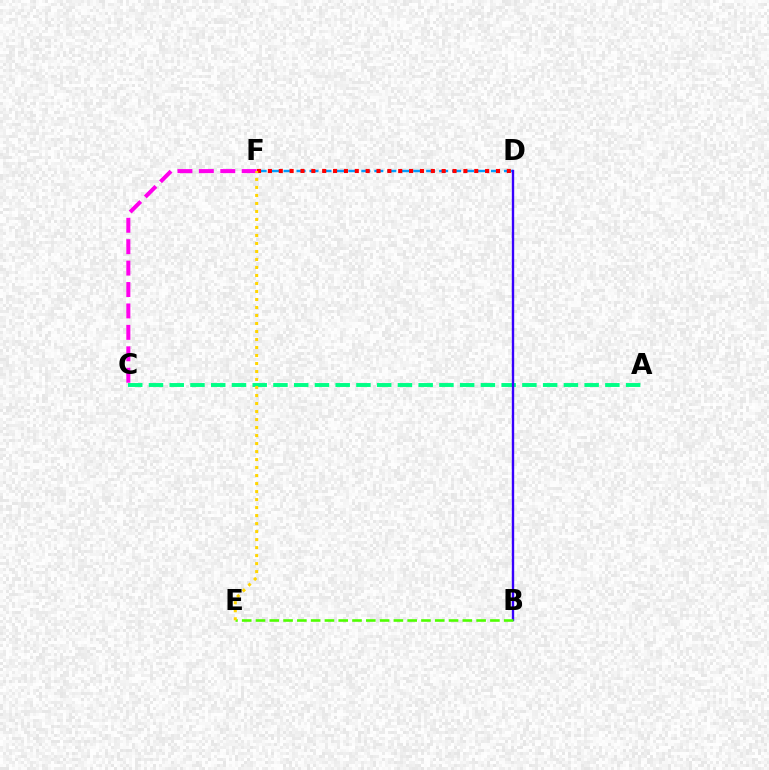{('D', 'F'): [{'color': '#009eff', 'line_style': 'dashed', 'thickness': 1.76}, {'color': '#ff0000', 'line_style': 'dotted', 'thickness': 2.95}], ('A', 'C'): [{'color': '#00ff86', 'line_style': 'dashed', 'thickness': 2.82}], ('B', 'D'): [{'color': '#3700ff', 'line_style': 'solid', 'thickness': 1.71}], ('C', 'F'): [{'color': '#ff00ed', 'line_style': 'dashed', 'thickness': 2.91}], ('B', 'E'): [{'color': '#4fff00', 'line_style': 'dashed', 'thickness': 1.87}], ('E', 'F'): [{'color': '#ffd500', 'line_style': 'dotted', 'thickness': 2.17}]}